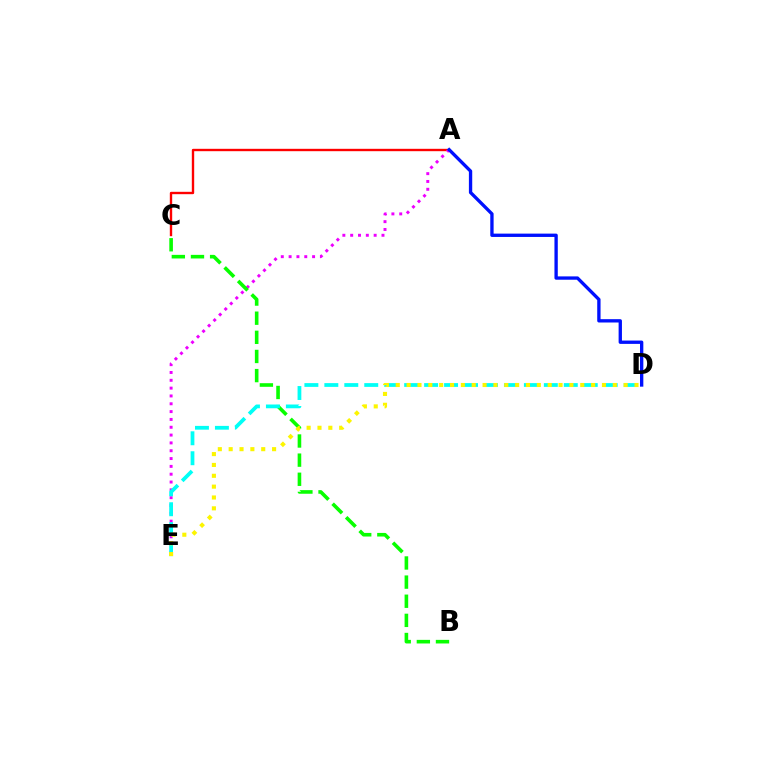{('A', 'C'): [{'color': '#ff0000', 'line_style': 'solid', 'thickness': 1.71}], ('A', 'E'): [{'color': '#ee00ff', 'line_style': 'dotted', 'thickness': 2.13}], ('B', 'C'): [{'color': '#08ff00', 'line_style': 'dashed', 'thickness': 2.6}], ('D', 'E'): [{'color': '#00fff6', 'line_style': 'dashed', 'thickness': 2.71}, {'color': '#fcf500', 'line_style': 'dotted', 'thickness': 2.95}], ('A', 'D'): [{'color': '#0010ff', 'line_style': 'solid', 'thickness': 2.4}]}